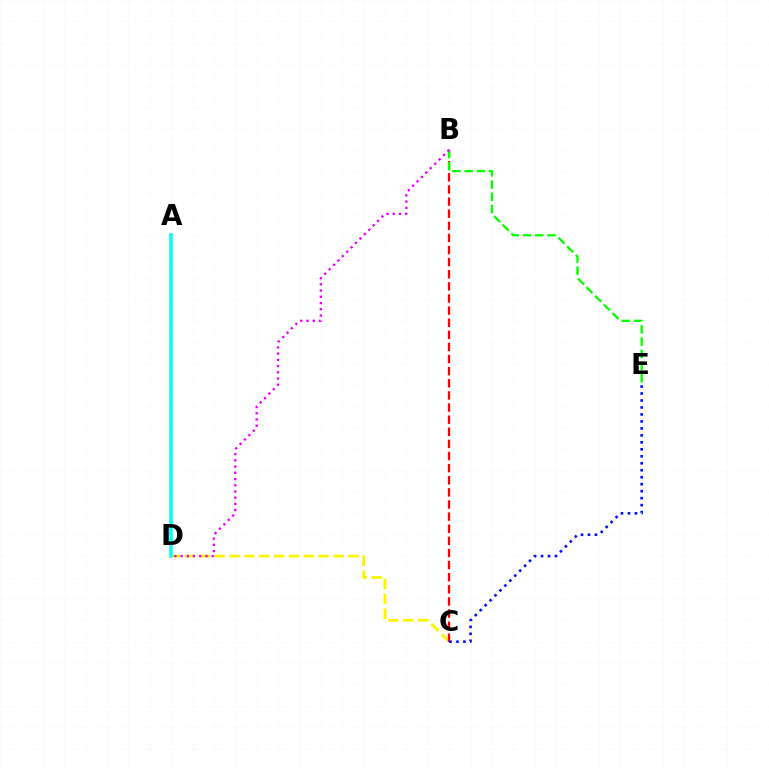{('C', 'D'): [{'color': '#fcf500', 'line_style': 'dashed', 'thickness': 2.02}], ('B', 'C'): [{'color': '#ff0000', 'line_style': 'dashed', 'thickness': 1.65}], ('A', 'D'): [{'color': '#00fff6', 'line_style': 'solid', 'thickness': 2.53}], ('C', 'E'): [{'color': '#0010ff', 'line_style': 'dotted', 'thickness': 1.9}], ('B', 'E'): [{'color': '#08ff00', 'line_style': 'dashed', 'thickness': 1.66}], ('B', 'D'): [{'color': '#ee00ff', 'line_style': 'dotted', 'thickness': 1.69}]}